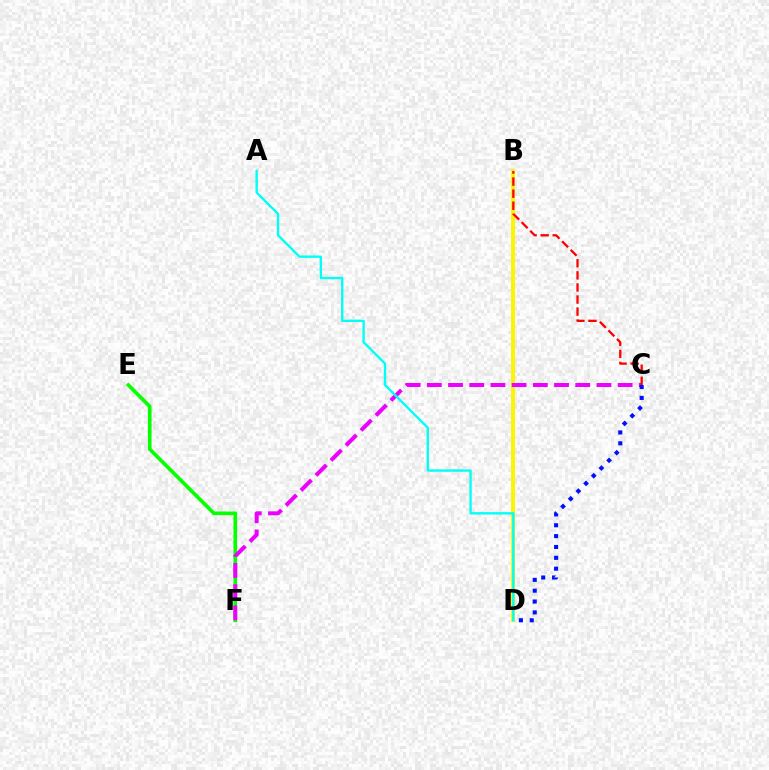{('E', 'F'): [{'color': '#08ff00', 'line_style': 'solid', 'thickness': 2.63}], ('B', 'D'): [{'color': '#fcf500', 'line_style': 'solid', 'thickness': 2.83}], ('C', 'F'): [{'color': '#ee00ff', 'line_style': 'dashed', 'thickness': 2.88}], ('A', 'D'): [{'color': '#00fff6', 'line_style': 'solid', 'thickness': 1.71}], ('B', 'C'): [{'color': '#ff0000', 'line_style': 'dashed', 'thickness': 1.64}], ('C', 'D'): [{'color': '#0010ff', 'line_style': 'dotted', 'thickness': 2.95}]}